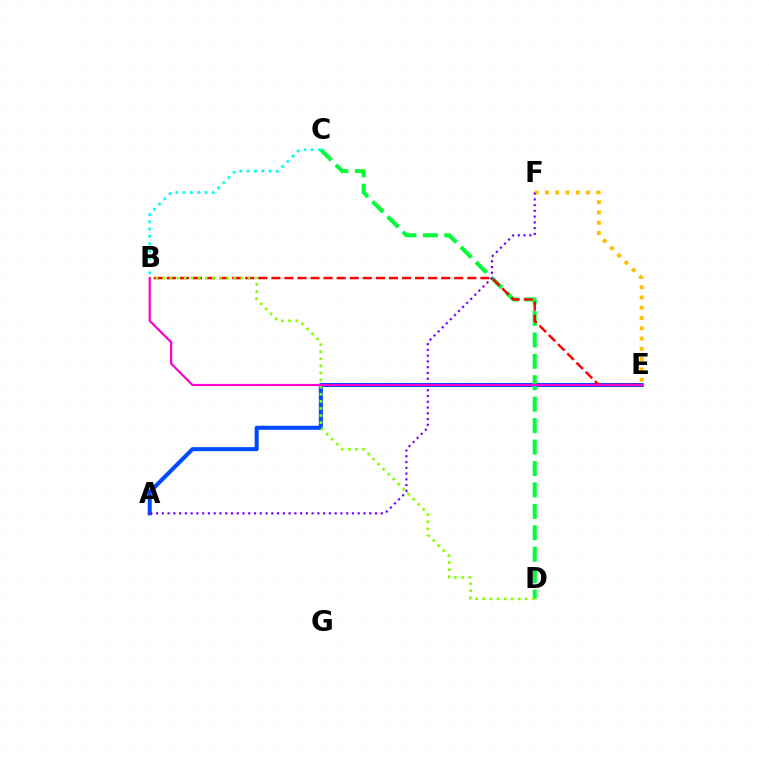{('A', 'E'): [{'color': '#004bff', 'line_style': 'solid', 'thickness': 2.92}], ('C', 'D'): [{'color': '#00ff39', 'line_style': 'dashed', 'thickness': 2.91}], ('B', 'E'): [{'color': '#ff0000', 'line_style': 'dashed', 'thickness': 1.77}, {'color': '#ff00cf', 'line_style': 'solid', 'thickness': 1.58}], ('E', 'F'): [{'color': '#ffbd00', 'line_style': 'dotted', 'thickness': 2.79}], ('A', 'F'): [{'color': '#7200ff', 'line_style': 'dotted', 'thickness': 1.57}], ('B', 'D'): [{'color': '#84ff00', 'line_style': 'dotted', 'thickness': 1.93}], ('B', 'C'): [{'color': '#00fff6', 'line_style': 'dotted', 'thickness': 1.98}]}